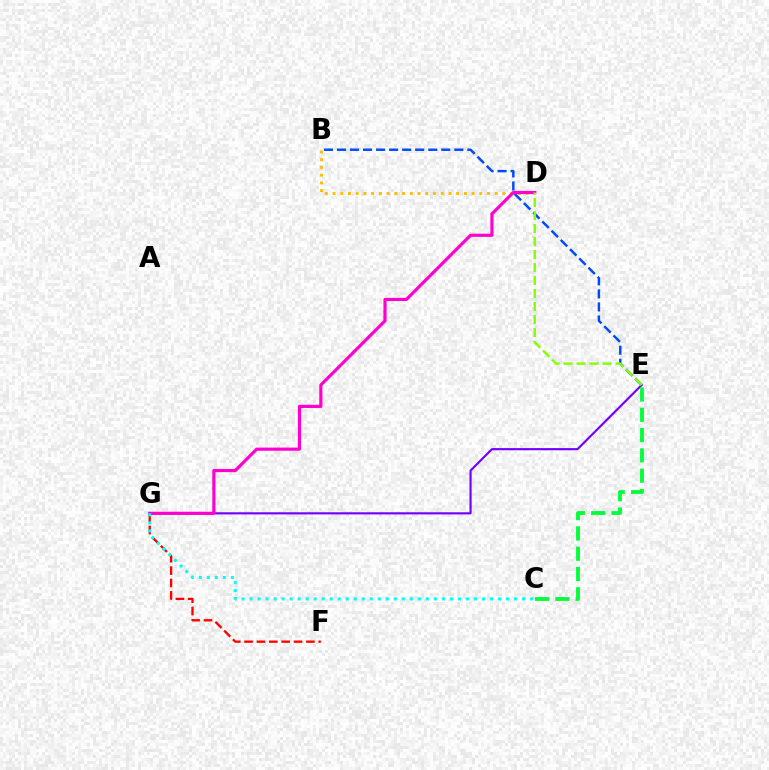{('B', 'D'): [{'color': '#ffbd00', 'line_style': 'dotted', 'thickness': 2.1}], ('F', 'G'): [{'color': '#ff0000', 'line_style': 'dashed', 'thickness': 1.68}], ('E', 'G'): [{'color': '#7200ff', 'line_style': 'solid', 'thickness': 1.54}], ('B', 'E'): [{'color': '#004bff', 'line_style': 'dashed', 'thickness': 1.77}], ('D', 'G'): [{'color': '#ff00cf', 'line_style': 'solid', 'thickness': 2.28}], ('D', 'E'): [{'color': '#84ff00', 'line_style': 'dashed', 'thickness': 1.76}], ('C', 'G'): [{'color': '#00fff6', 'line_style': 'dotted', 'thickness': 2.18}], ('C', 'E'): [{'color': '#00ff39', 'line_style': 'dashed', 'thickness': 2.76}]}